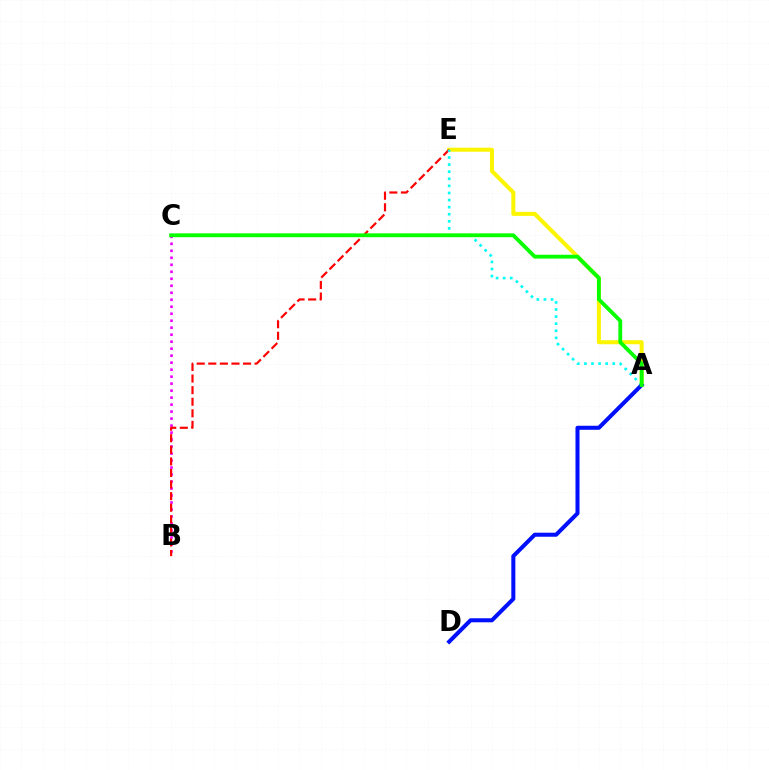{('A', 'E'): [{'color': '#fcf500', 'line_style': 'solid', 'thickness': 2.9}, {'color': '#00fff6', 'line_style': 'dotted', 'thickness': 1.93}], ('B', 'C'): [{'color': '#ee00ff', 'line_style': 'dotted', 'thickness': 1.9}], ('B', 'E'): [{'color': '#ff0000', 'line_style': 'dashed', 'thickness': 1.57}], ('A', 'D'): [{'color': '#0010ff', 'line_style': 'solid', 'thickness': 2.91}], ('A', 'C'): [{'color': '#08ff00', 'line_style': 'solid', 'thickness': 2.76}]}